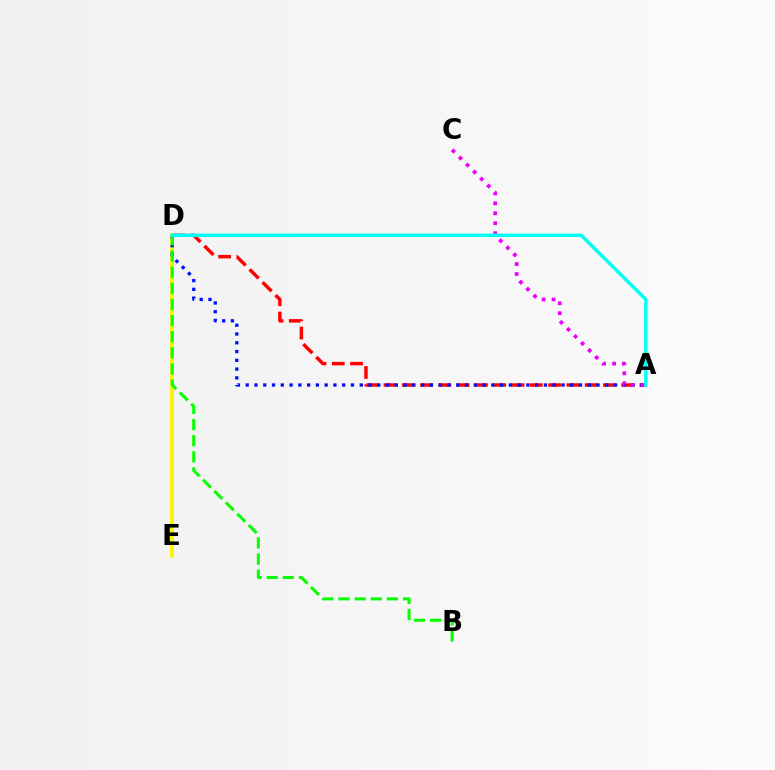{('A', 'D'): [{'color': '#ff0000', 'line_style': 'dashed', 'thickness': 2.48}, {'color': '#0010ff', 'line_style': 'dotted', 'thickness': 2.38}, {'color': '#00fff6', 'line_style': 'solid', 'thickness': 2.51}], ('D', 'E'): [{'color': '#fcf500', 'line_style': 'solid', 'thickness': 2.7}], ('B', 'D'): [{'color': '#08ff00', 'line_style': 'dashed', 'thickness': 2.19}], ('A', 'C'): [{'color': '#ee00ff', 'line_style': 'dotted', 'thickness': 2.7}]}